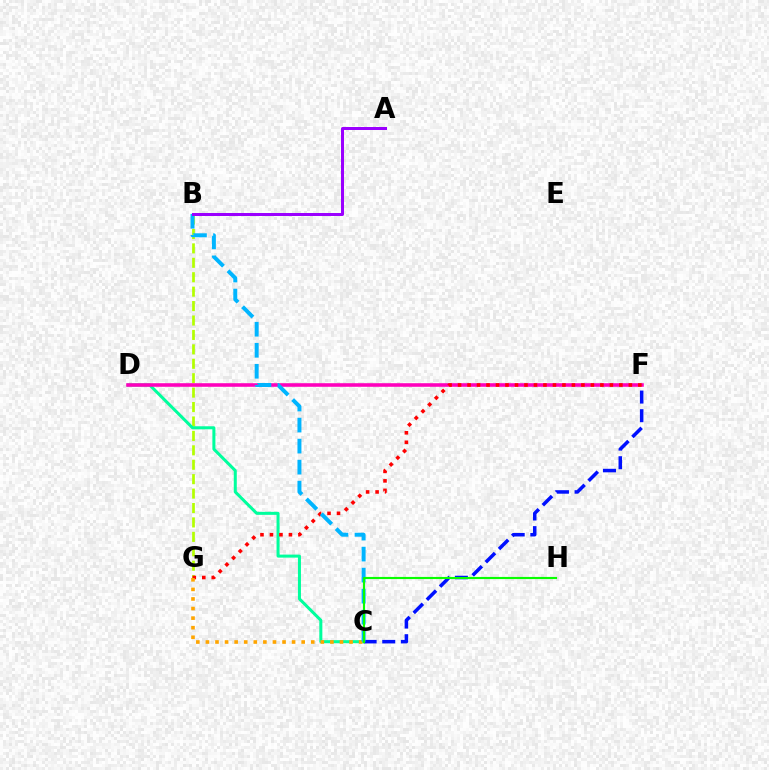{('B', 'G'): [{'color': '#b3ff00', 'line_style': 'dashed', 'thickness': 1.96}], ('C', 'D'): [{'color': '#00ff9d', 'line_style': 'solid', 'thickness': 2.17}], ('D', 'F'): [{'color': '#ff00bd', 'line_style': 'solid', 'thickness': 2.57}], ('F', 'G'): [{'color': '#ff0000', 'line_style': 'dotted', 'thickness': 2.58}], ('C', 'F'): [{'color': '#0010ff', 'line_style': 'dashed', 'thickness': 2.53}], ('C', 'G'): [{'color': '#ffa500', 'line_style': 'dotted', 'thickness': 2.6}], ('B', 'C'): [{'color': '#00b5ff', 'line_style': 'dashed', 'thickness': 2.86}], ('A', 'B'): [{'color': '#9b00ff', 'line_style': 'solid', 'thickness': 2.15}], ('C', 'H'): [{'color': '#08ff00', 'line_style': 'solid', 'thickness': 1.54}]}